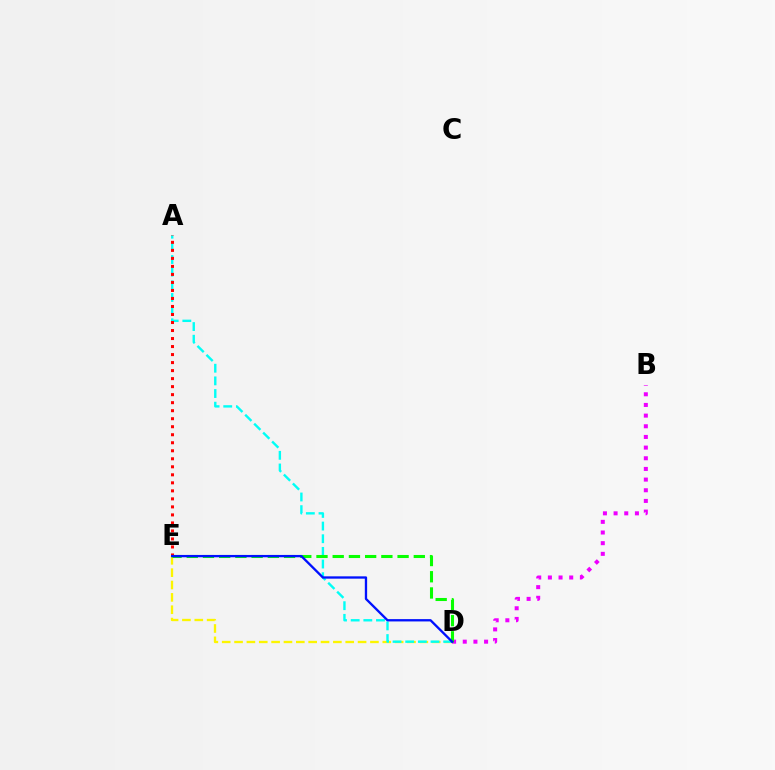{('D', 'E'): [{'color': '#fcf500', 'line_style': 'dashed', 'thickness': 1.68}, {'color': '#08ff00', 'line_style': 'dashed', 'thickness': 2.2}, {'color': '#0010ff', 'line_style': 'solid', 'thickness': 1.67}], ('A', 'D'): [{'color': '#00fff6', 'line_style': 'dashed', 'thickness': 1.72}], ('B', 'D'): [{'color': '#ee00ff', 'line_style': 'dotted', 'thickness': 2.9}], ('A', 'E'): [{'color': '#ff0000', 'line_style': 'dotted', 'thickness': 2.18}]}